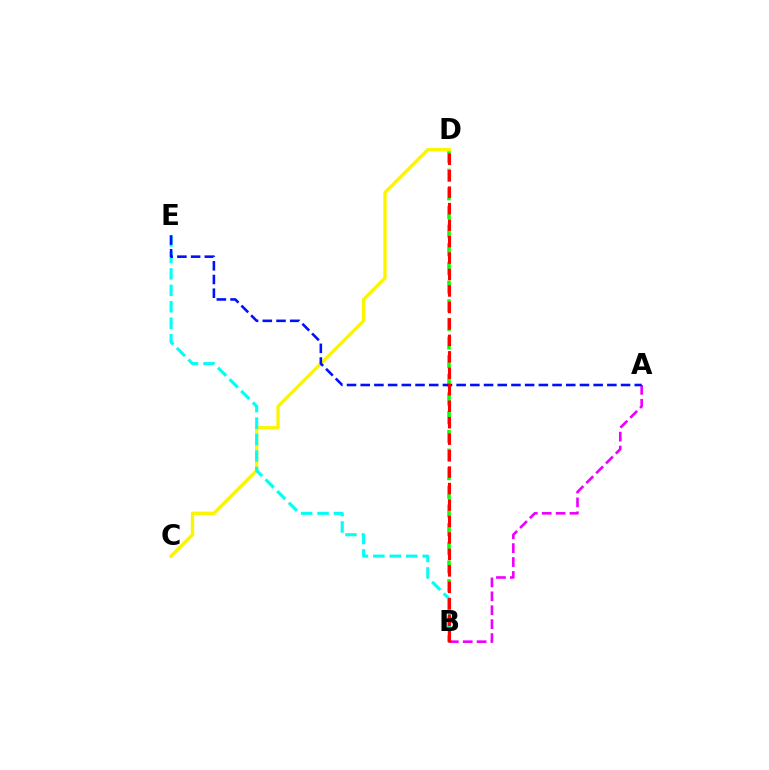{('B', 'D'): [{'color': '#08ff00', 'line_style': 'dashed', 'thickness': 2.53}, {'color': '#ff0000', 'line_style': 'dashed', 'thickness': 2.24}], ('C', 'D'): [{'color': '#fcf500', 'line_style': 'solid', 'thickness': 2.42}], ('A', 'B'): [{'color': '#ee00ff', 'line_style': 'dashed', 'thickness': 1.89}], ('B', 'E'): [{'color': '#00fff6', 'line_style': 'dashed', 'thickness': 2.23}], ('A', 'E'): [{'color': '#0010ff', 'line_style': 'dashed', 'thickness': 1.86}]}